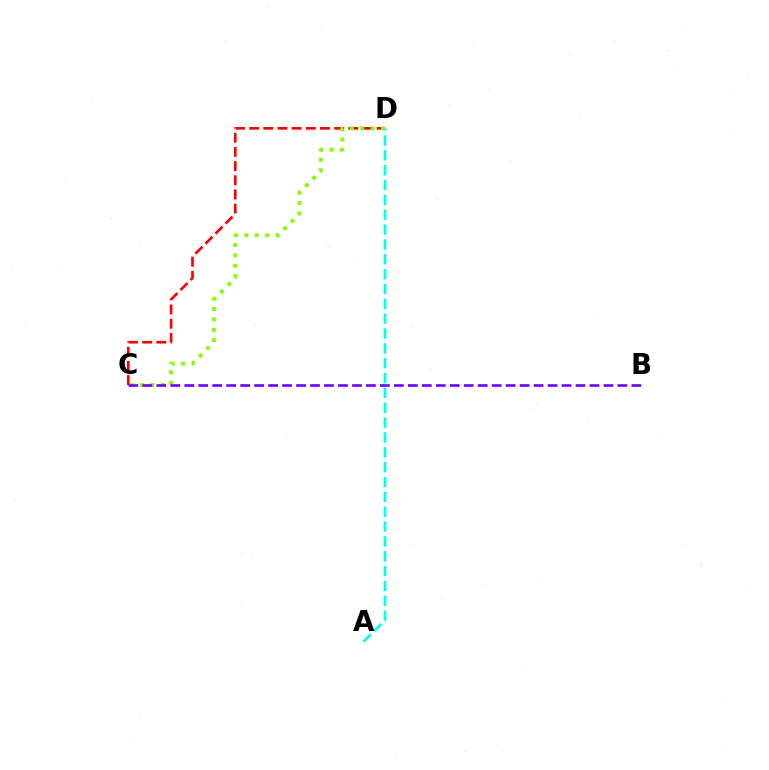{('C', 'D'): [{'color': '#ff0000', 'line_style': 'dashed', 'thickness': 1.92}, {'color': '#84ff00', 'line_style': 'dotted', 'thickness': 2.83}], ('A', 'D'): [{'color': '#00fff6', 'line_style': 'dashed', 'thickness': 2.02}], ('B', 'C'): [{'color': '#7200ff', 'line_style': 'dashed', 'thickness': 1.9}]}